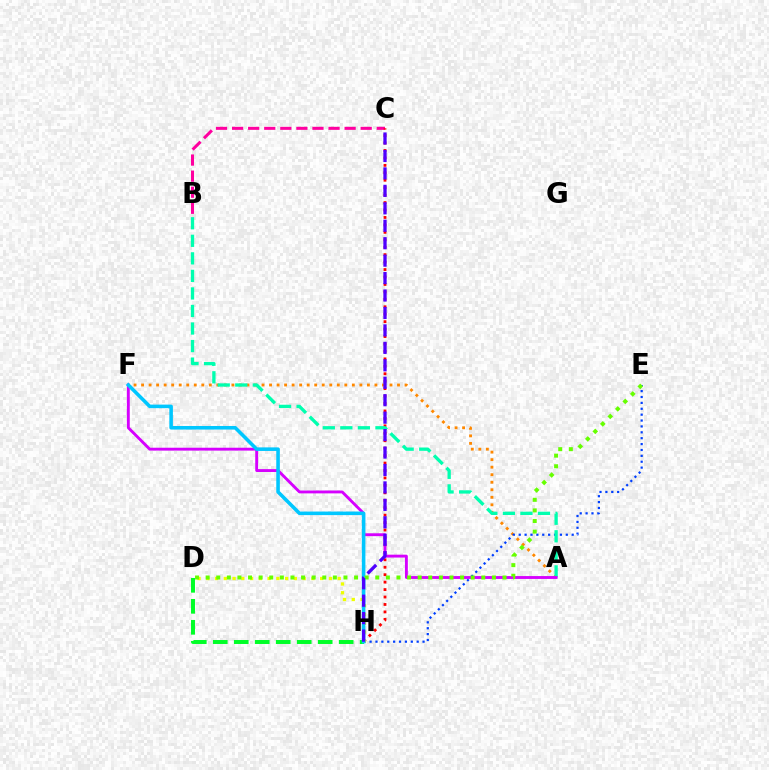{('B', 'C'): [{'color': '#ff00a0', 'line_style': 'dashed', 'thickness': 2.18}], ('C', 'H'): [{'color': '#ff0000', 'line_style': 'dotted', 'thickness': 2.02}, {'color': '#4f00ff', 'line_style': 'dashed', 'thickness': 2.37}], ('A', 'F'): [{'color': '#ff8800', 'line_style': 'dotted', 'thickness': 2.05}, {'color': '#d600ff', 'line_style': 'solid', 'thickness': 2.07}], ('E', 'H'): [{'color': '#003fff', 'line_style': 'dotted', 'thickness': 1.6}], ('D', 'H'): [{'color': '#eeff00', 'line_style': 'dotted', 'thickness': 2.38}, {'color': '#00ff27', 'line_style': 'dashed', 'thickness': 2.85}], ('A', 'B'): [{'color': '#00ffaf', 'line_style': 'dashed', 'thickness': 2.38}], ('F', 'H'): [{'color': '#00c7ff', 'line_style': 'solid', 'thickness': 2.57}], ('D', 'E'): [{'color': '#66ff00', 'line_style': 'dotted', 'thickness': 2.88}]}